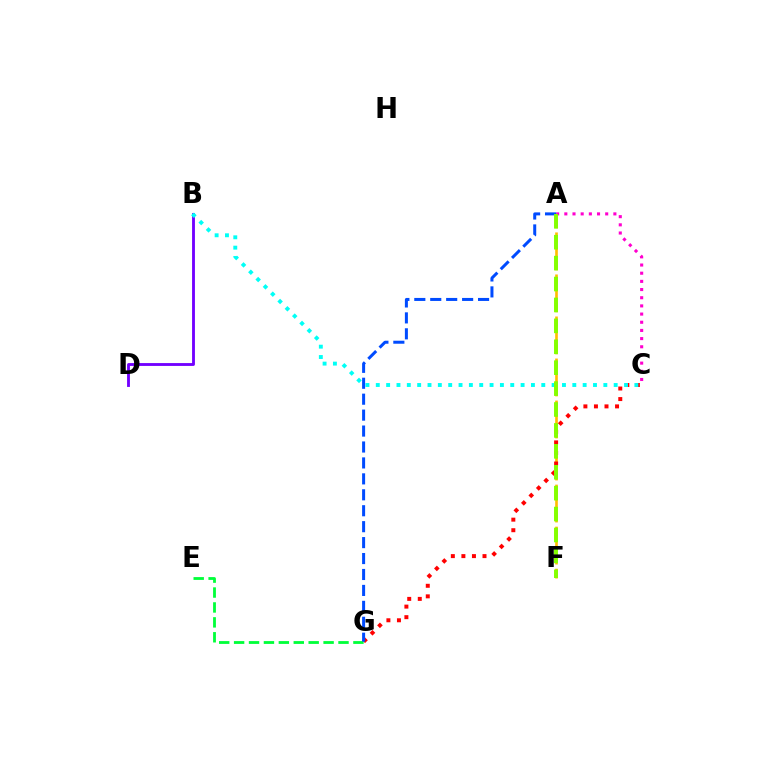{('A', 'F'): [{'color': '#ffbd00', 'line_style': 'dashed', 'thickness': 1.9}, {'color': '#84ff00', 'line_style': 'dashed', 'thickness': 2.84}], ('B', 'D'): [{'color': '#7200ff', 'line_style': 'solid', 'thickness': 2.05}], ('C', 'G'): [{'color': '#ff0000', 'line_style': 'dotted', 'thickness': 2.87}], ('B', 'C'): [{'color': '#00fff6', 'line_style': 'dotted', 'thickness': 2.81}], ('A', 'C'): [{'color': '#ff00cf', 'line_style': 'dotted', 'thickness': 2.22}], ('E', 'G'): [{'color': '#00ff39', 'line_style': 'dashed', 'thickness': 2.03}], ('A', 'G'): [{'color': '#004bff', 'line_style': 'dashed', 'thickness': 2.16}]}